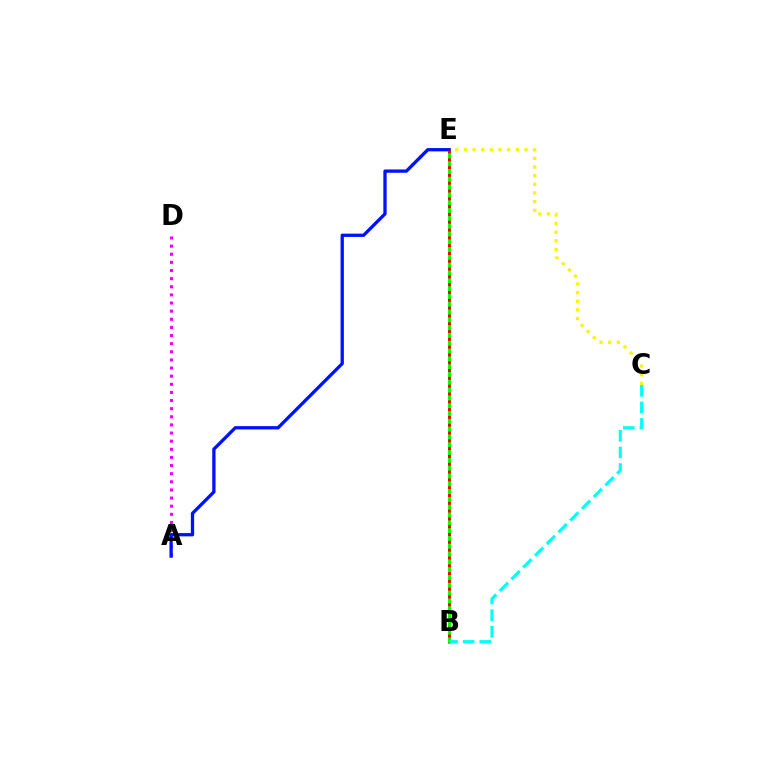{('A', 'D'): [{'color': '#ee00ff', 'line_style': 'dotted', 'thickness': 2.21}], ('B', 'E'): [{'color': '#08ff00', 'line_style': 'solid', 'thickness': 2.16}, {'color': '#ff0000', 'line_style': 'dotted', 'thickness': 2.12}], ('C', 'E'): [{'color': '#fcf500', 'line_style': 'dotted', 'thickness': 2.35}], ('B', 'C'): [{'color': '#00fff6', 'line_style': 'dashed', 'thickness': 2.26}], ('A', 'E'): [{'color': '#0010ff', 'line_style': 'solid', 'thickness': 2.37}]}